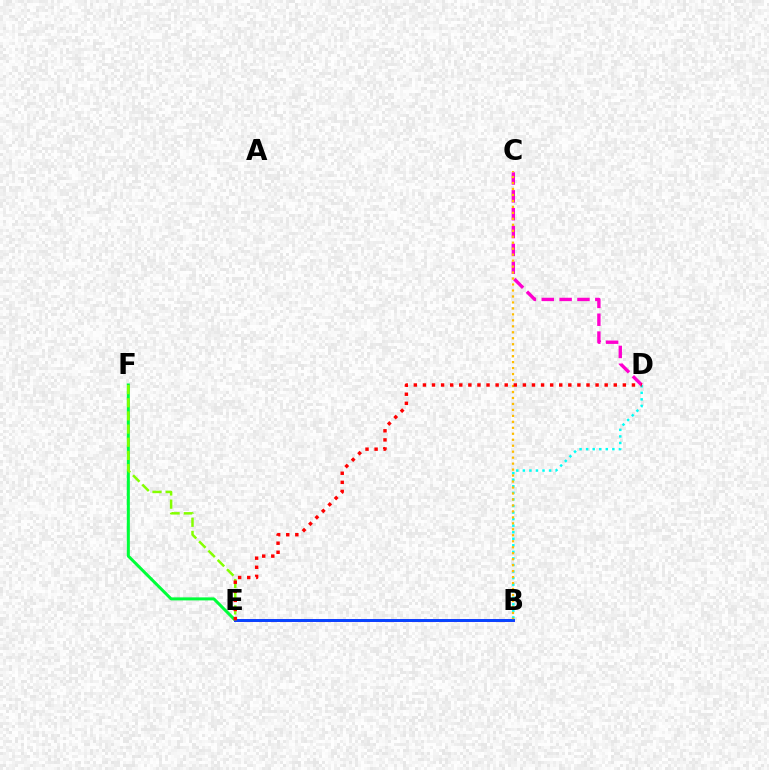{('B', 'D'): [{'color': '#00fff6', 'line_style': 'dotted', 'thickness': 1.78}], ('E', 'F'): [{'color': '#00ff39', 'line_style': 'solid', 'thickness': 2.17}, {'color': '#84ff00', 'line_style': 'dashed', 'thickness': 1.79}], ('C', 'D'): [{'color': '#ff00cf', 'line_style': 'dashed', 'thickness': 2.43}], ('B', 'E'): [{'color': '#7200ff', 'line_style': 'solid', 'thickness': 2.12}, {'color': '#004bff', 'line_style': 'solid', 'thickness': 1.91}], ('B', 'C'): [{'color': '#ffbd00', 'line_style': 'dotted', 'thickness': 1.62}], ('D', 'E'): [{'color': '#ff0000', 'line_style': 'dotted', 'thickness': 2.47}]}